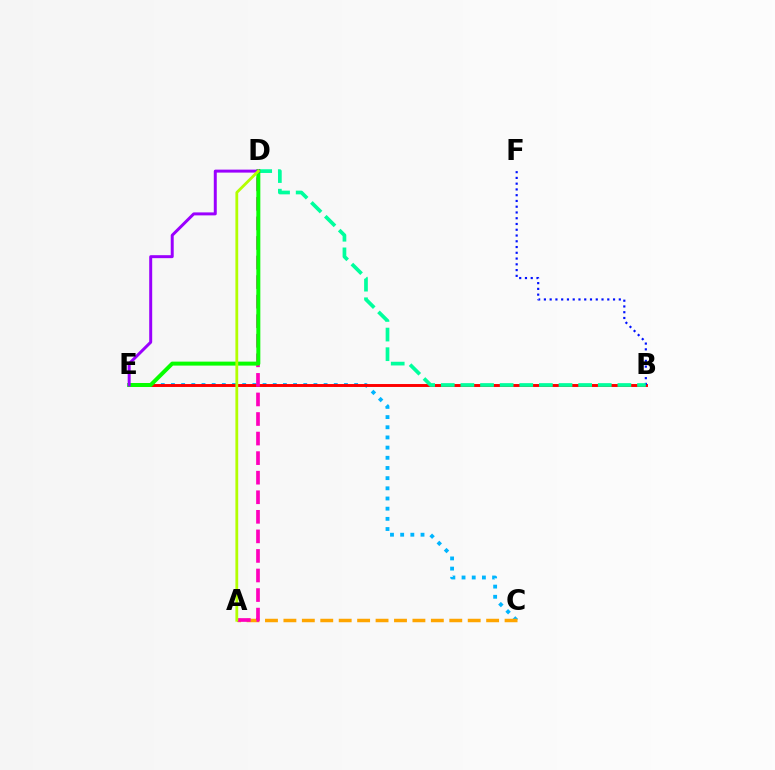{('C', 'E'): [{'color': '#00b5ff', 'line_style': 'dotted', 'thickness': 2.76}], ('B', 'E'): [{'color': '#ff0000', 'line_style': 'solid', 'thickness': 2.11}], ('A', 'C'): [{'color': '#ffa500', 'line_style': 'dashed', 'thickness': 2.5}], ('B', 'F'): [{'color': '#0010ff', 'line_style': 'dotted', 'thickness': 1.57}], ('A', 'D'): [{'color': '#ff00bd', 'line_style': 'dashed', 'thickness': 2.66}, {'color': '#b3ff00', 'line_style': 'solid', 'thickness': 2.01}], ('B', 'D'): [{'color': '#00ff9d', 'line_style': 'dashed', 'thickness': 2.67}], ('D', 'E'): [{'color': '#08ff00', 'line_style': 'solid', 'thickness': 2.87}, {'color': '#9b00ff', 'line_style': 'solid', 'thickness': 2.14}]}